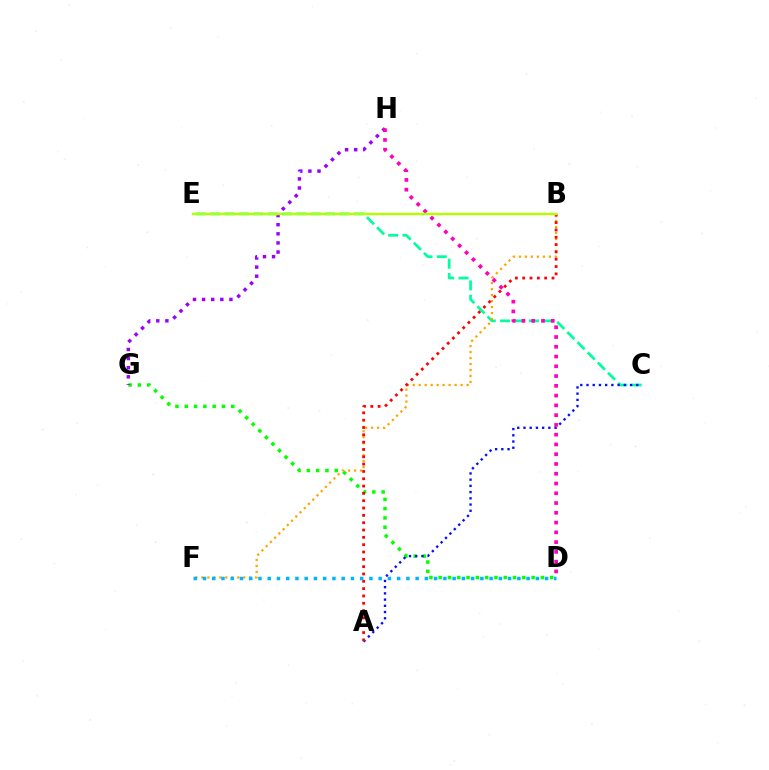{('D', 'G'): [{'color': '#08ff00', 'line_style': 'dotted', 'thickness': 2.52}], ('G', 'H'): [{'color': '#9b00ff', 'line_style': 'dotted', 'thickness': 2.48}], ('C', 'E'): [{'color': '#00ff9d', 'line_style': 'dashed', 'thickness': 1.95}], ('B', 'F'): [{'color': '#ffa500', 'line_style': 'dotted', 'thickness': 1.63}], ('A', 'C'): [{'color': '#0010ff', 'line_style': 'dotted', 'thickness': 1.69}], ('D', 'H'): [{'color': '#ff00bd', 'line_style': 'dotted', 'thickness': 2.65}], ('A', 'B'): [{'color': '#ff0000', 'line_style': 'dotted', 'thickness': 1.99}], ('D', 'F'): [{'color': '#00b5ff', 'line_style': 'dotted', 'thickness': 2.51}], ('B', 'E'): [{'color': '#b3ff00', 'line_style': 'solid', 'thickness': 1.74}]}